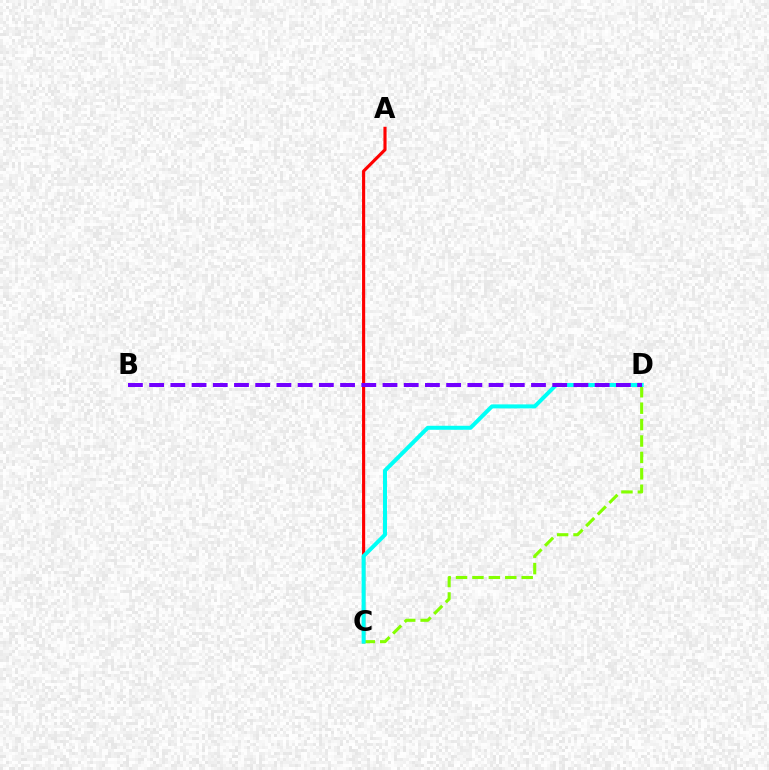{('A', 'C'): [{'color': '#ff0000', 'line_style': 'solid', 'thickness': 2.25}], ('C', 'D'): [{'color': '#84ff00', 'line_style': 'dashed', 'thickness': 2.23}, {'color': '#00fff6', 'line_style': 'solid', 'thickness': 2.88}], ('B', 'D'): [{'color': '#7200ff', 'line_style': 'dashed', 'thickness': 2.88}]}